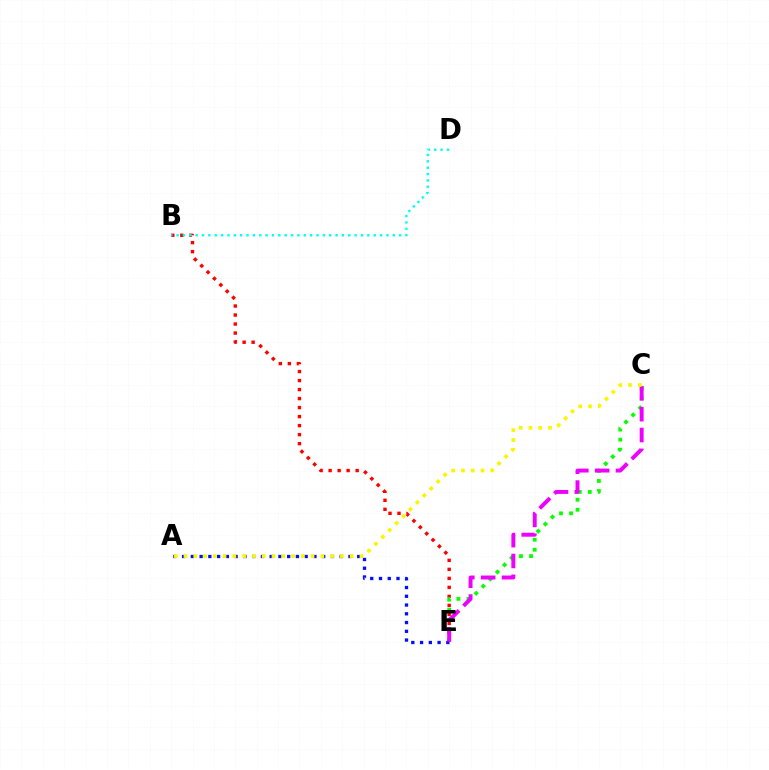{('B', 'E'): [{'color': '#ff0000', 'line_style': 'dotted', 'thickness': 2.45}], ('C', 'E'): [{'color': '#08ff00', 'line_style': 'dotted', 'thickness': 2.73}, {'color': '#ee00ff', 'line_style': 'dashed', 'thickness': 2.83}], ('A', 'E'): [{'color': '#0010ff', 'line_style': 'dotted', 'thickness': 2.38}], ('A', 'C'): [{'color': '#fcf500', 'line_style': 'dotted', 'thickness': 2.66}], ('B', 'D'): [{'color': '#00fff6', 'line_style': 'dotted', 'thickness': 1.73}]}